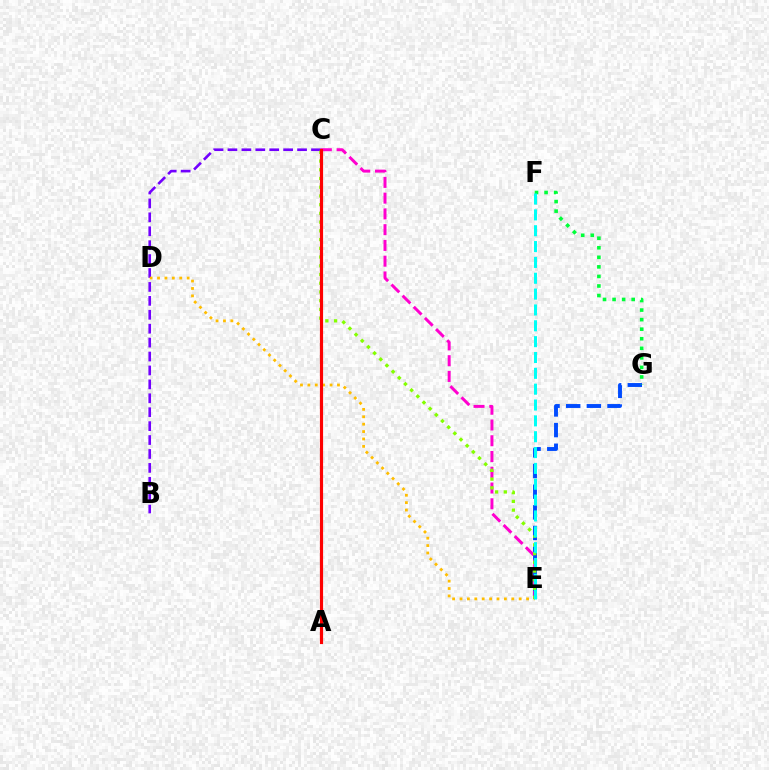{('B', 'C'): [{'color': '#7200ff', 'line_style': 'dashed', 'thickness': 1.89}], ('E', 'G'): [{'color': '#004bff', 'line_style': 'dashed', 'thickness': 2.8}], ('D', 'E'): [{'color': '#ffbd00', 'line_style': 'dotted', 'thickness': 2.01}], ('C', 'E'): [{'color': '#ff00cf', 'line_style': 'dashed', 'thickness': 2.14}, {'color': '#84ff00', 'line_style': 'dotted', 'thickness': 2.37}], ('F', 'G'): [{'color': '#00ff39', 'line_style': 'dotted', 'thickness': 2.6}], ('A', 'C'): [{'color': '#ff0000', 'line_style': 'solid', 'thickness': 2.28}], ('E', 'F'): [{'color': '#00fff6', 'line_style': 'dashed', 'thickness': 2.15}]}